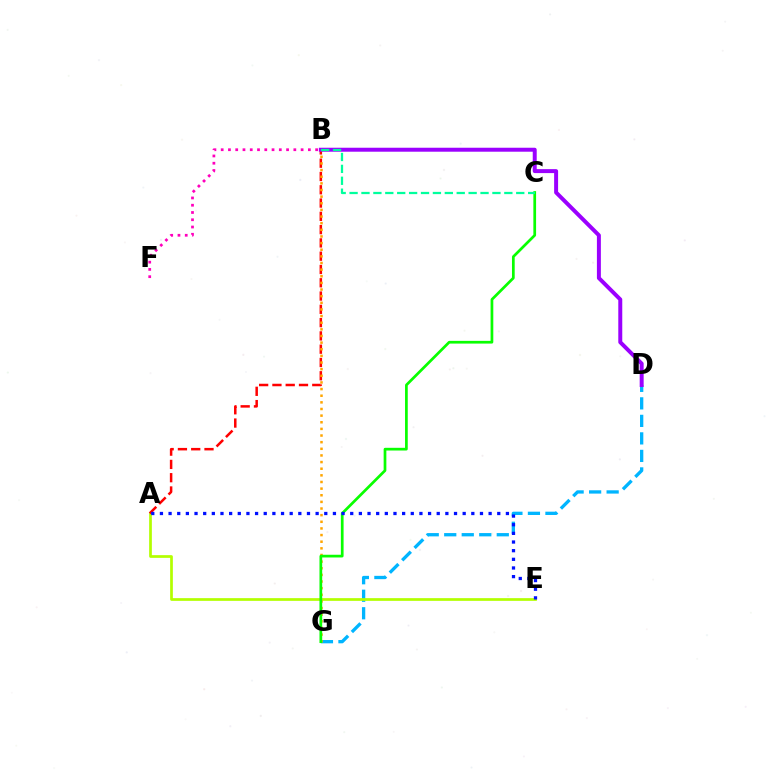{('D', 'G'): [{'color': '#00b5ff', 'line_style': 'dashed', 'thickness': 2.38}], ('A', 'E'): [{'color': '#b3ff00', 'line_style': 'solid', 'thickness': 1.95}, {'color': '#0010ff', 'line_style': 'dotted', 'thickness': 2.35}], ('A', 'B'): [{'color': '#ff0000', 'line_style': 'dashed', 'thickness': 1.8}], ('B', 'G'): [{'color': '#ffa500', 'line_style': 'dotted', 'thickness': 1.8}], ('B', 'F'): [{'color': '#ff00bd', 'line_style': 'dotted', 'thickness': 1.97}], ('B', 'D'): [{'color': '#9b00ff', 'line_style': 'solid', 'thickness': 2.86}], ('C', 'G'): [{'color': '#08ff00', 'line_style': 'solid', 'thickness': 1.96}], ('B', 'C'): [{'color': '#00ff9d', 'line_style': 'dashed', 'thickness': 1.62}]}